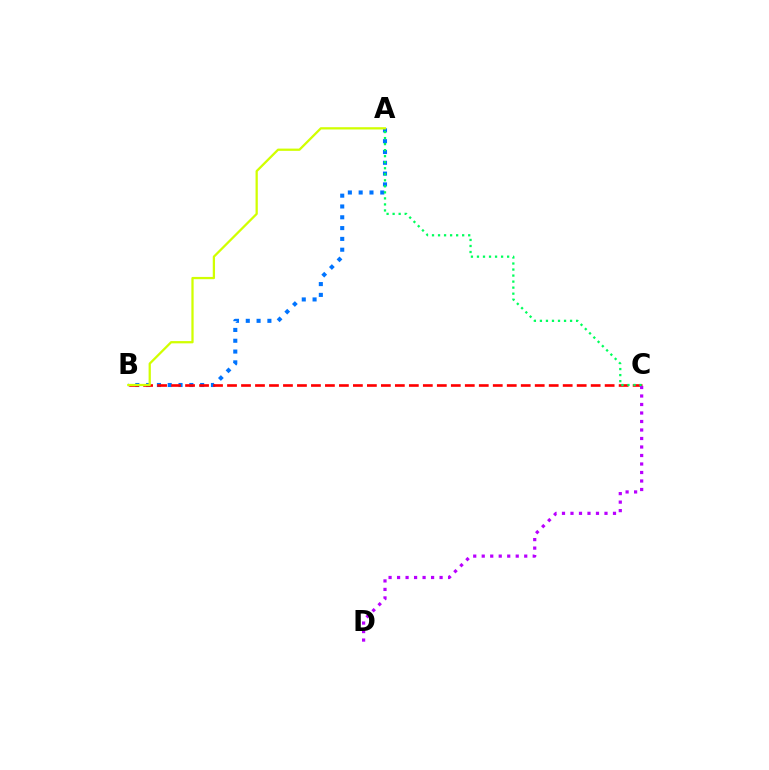{('A', 'B'): [{'color': '#0074ff', 'line_style': 'dotted', 'thickness': 2.94}, {'color': '#d1ff00', 'line_style': 'solid', 'thickness': 1.63}], ('B', 'C'): [{'color': '#ff0000', 'line_style': 'dashed', 'thickness': 1.9}], ('C', 'D'): [{'color': '#b900ff', 'line_style': 'dotted', 'thickness': 2.31}], ('A', 'C'): [{'color': '#00ff5c', 'line_style': 'dotted', 'thickness': 1.64}]}